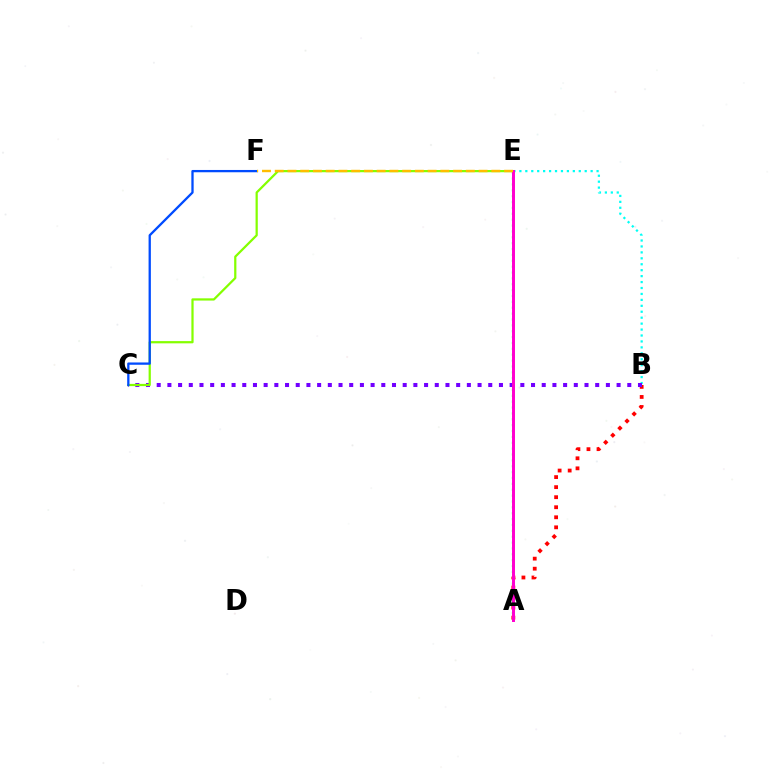{('A', 'E'): [{'color': '#00ff39', 'line_style': 'dotted', 'thickness': 1.6}, {'color': '#ff00cf', 'line_style': 'solid', 'thickness': 2.14}], ('A', 'B'): [{'color': '#ff0000', 'line_style': 'dotted', 'thickness': 2.73}], ('B', 'E'): [{'color': '#00fff6', 'line_style': 'dotted', 'thickness': 1.61}], ('B', 'C'): [{'color': '#7200ff', 'line_style': 'dotted', 'thickness': 2.91}], ('C', 'E'): [{'color': '#84ff00', 'line_style': 'solid', 'thickness': 1.61}], ('C', 'F'): [{'color': '#004bff', 'line_style': 'solid', 'thickness': 1.65}], ('E', 'F'): [{'color': '#ffbd00', 'line_style': 'dashed', 'thickness': 1.73}]}